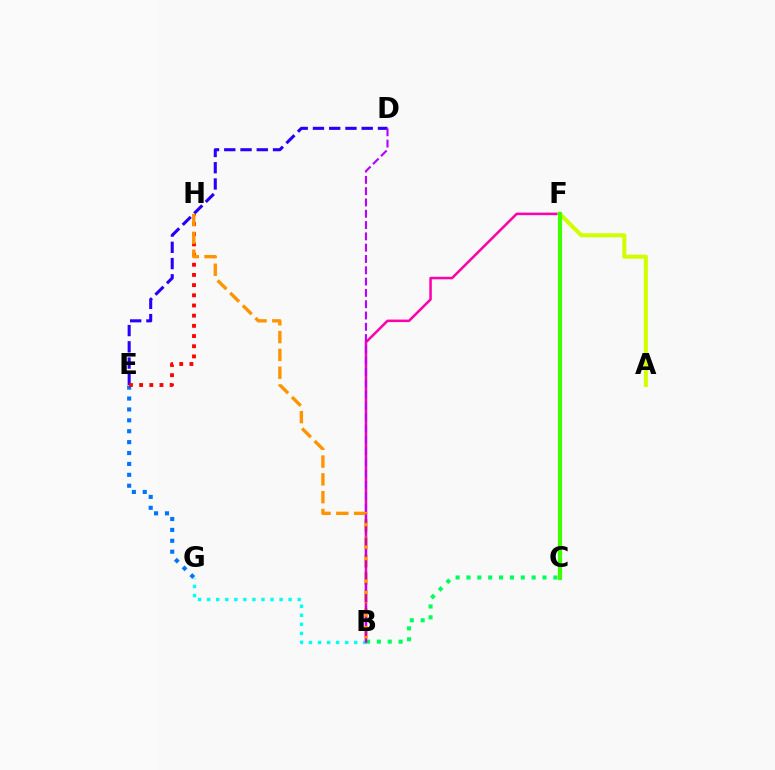{('E', 'G'): [{'color': '#0074ff', 'line_style': 'dotted', 'thickness': 2.96}], ('B', 'G'): [{'color': '#00fff6', 'line_style': 'dotted', 'thickness': 2.46}], ('B', 'C'): [{'color': '#00ff5c', 'line_style': 'dotted', 'thickness': 2.95}], ('B', 'F'): [{'color': '#ff00ac', 'line_style': 'solid', 'thickness': 1.82}], ('D', 'E'): [{'color': '#2500ff', 'line_style': 'dashed', 'thickness': 2.21}], ('E', 'H'): [{'color': '#ff0000', 'line_style': 'dotted', 'thickness': 2.77}], ('A', 'F'): [{'color': '#d1ff00', 'line_style': 'solid', 'thickness': 2.92}], ('C', 'F'): [{'color': '#3dff00', 'line_style': 'solid', 'thickness': 2.97}], ('B', 'H'): [{'color': '#ff9400', 'line_style': 'dashed', 'thickness': 2.42}], ('B', 'D'): [{'color': '#b900ff', 'line_style': 'dashed', 'thickness': 1.54}]}